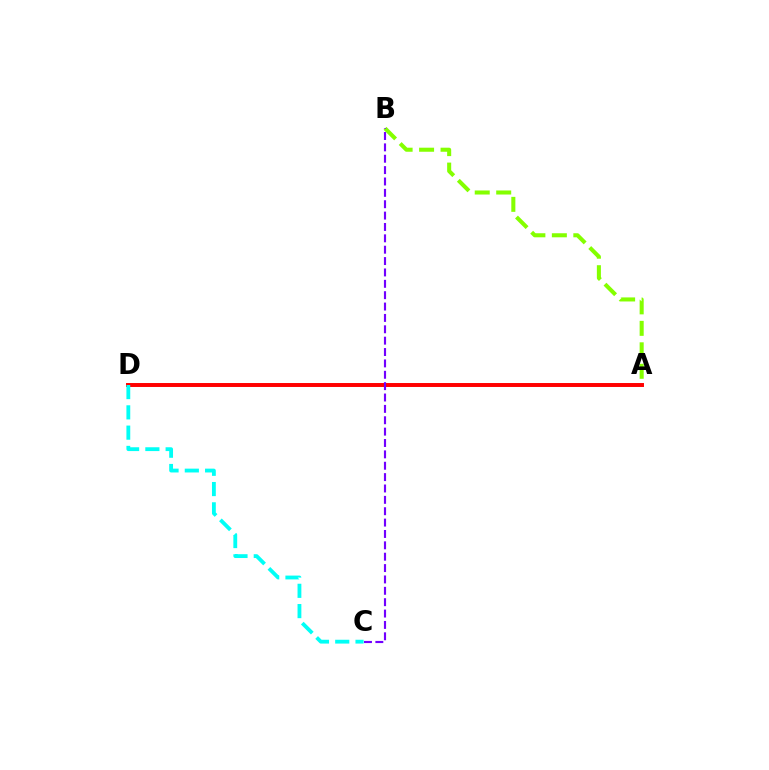{('A', 'D'): [{'color': '#ff0000', 'line_style': 'solid', 'thickness': 2.84}], ('C', 'D'): [{'color': '#00fff6', 'line_style': 'dashed', 'thickness': 2.76}], ('A', 'B'): [{'color': '#84ff00', 'line_style': 'dashed', 'thickness': 2.92}], ('B', 'C'): [{'color': '#7200ff', 'line_style': 'dashed', 'thickness': 1.54}]}